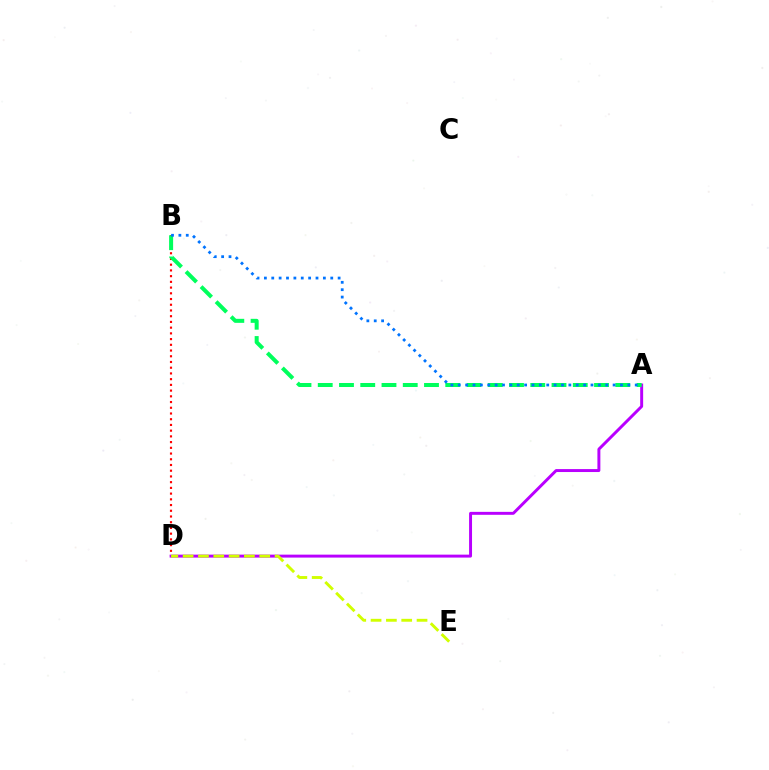{('B', 'D'): [{'color': '#ff0000', 'line_style': 'dotted', 'thickness': 1.55}], ('A', 'D'): [{'color': '#b900ff', 'line_style': 'solid', 'thickness': 2.12}], ('A', 'B'): [{'color': '#00ff5c', 'line_style': 'dashed', 'thickness': 2.89}, {'color': '#0074ff', 'line_style': 'dotted', 'thickness': 2.0}], ('D', 'E'): [{'color': '#d1ff00', 'line_style': 'dashed', 'thickness': 2.08}]}